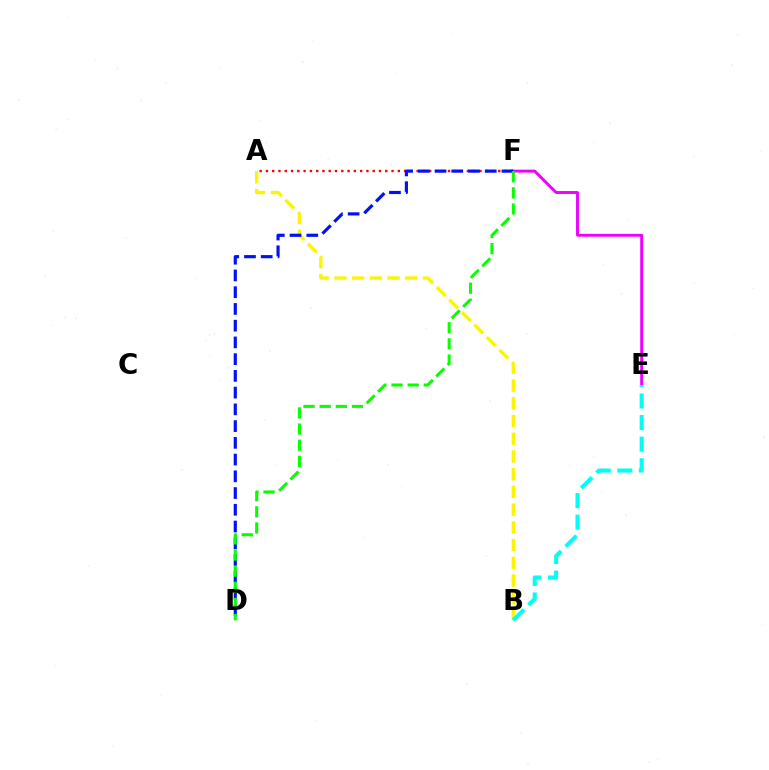{('A', 'F'): [{'color': '#ff0000', 'line_style': 'dotted', 'thickness': 1.71}], ('E', 'F'): [{'color': '#ee00ff', 'line_style': 'solid', 'thickness': 2.09}], ('A', 'B'): [{'color': '#fcf500', 'line_style': 'dashed', 'thickness': 2.41}], ('D', 'F'): [{'color': '#0010ff', 'line_style': 'dashed', 'thickness': 2.27}, {'color': '#08ff00', 'line_style': 'dashed', 'thickness': 2.19}], ('B', 'E'): [{'color': '#00fff6', 'line_style': 'dashed', 'thickness': 2.94}]}